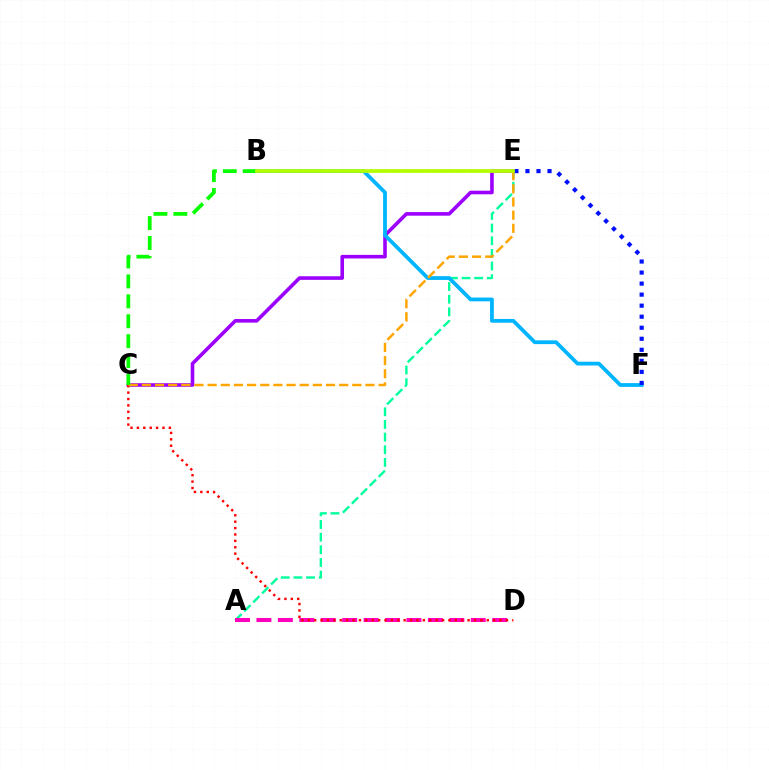{('C', 'E'): [{'color': '#9b00ff', 'line_style': 'solid', 'thickness': 2.59}, {'color': '#ffa500', 'line_style': 'dashed', 'thickness': 1.79}], ('A', 'E'): [{'color': '#00ff9d', 'line_style': 'dashed', 'thickness': 1.72}], ('A', 'D'): [{'color': '#ff00bd', 'line_style': 'dashed', 'thickness': 2.91}], ('B', 'F'): [{'color': '#00b5ff', 'line_style': 'solid', 'thickness': 2.72}], ('C', 'D'): [{'color': '#ff0000', 'line_style': 'dotted', 'thickness': 1.74}], ('B', 'C'): [{'color': '#08ff00', 'line_style': 'dashed', 'thickness': 2.71}], ('E', 'F'): [{'color': '#0010ff', 'line_style': 'dotted', 'thickness': 3.0}], ('B', 'E'): [{'color': '#b3ff00', 'line_style': 'solid', 'thickness': 2.68}]}